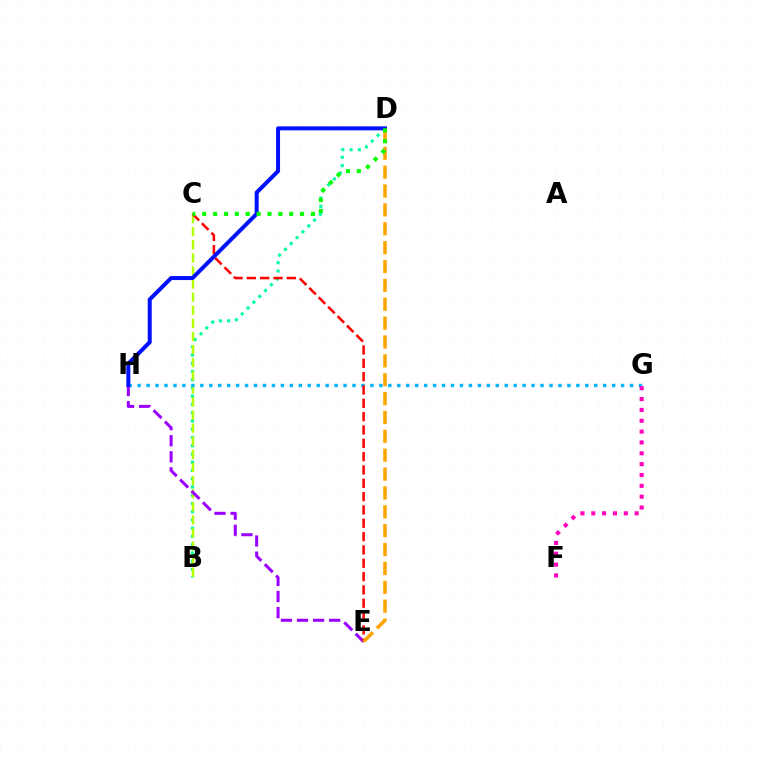{('B', 'D'): [{'color': '#00ff9d', 'line_style': 'dotted', 'thickness': 2.24}], ('B', 'C'): [{'color': '#b3ff00', 'line_style': 'dashed', 'thickness': 1.78}], ('G', 'H'): [{'color': '#00b5ff', 'line_style': 'dotted', 'thickness': 2.43}], ('E', 'H'): [{'color': '#9b00ff', 'line_style': 'dashed', 'thickness': 2.18}], ('C', 'E'): [{'color': '#ff0000', 'line_style': 'dashed', 'thickness': 1.81}], ('D', 'E'): [{'color': '#ffa500', 'line_style': 'dashed', 'thickness': 2.56}], ('D', 'H'): [{'color': '#0010ff', 'line_style': 'solid', 'thickness': 2.87}], ('C', 'D'): [{'color': '#08ff00', 'line_style': 'dotted', 'thickness': 2.95}], ('F', 'G'): [{'color': '#ff00bd', 'line_style': 'dotted', 'thickness': 2.95}]}